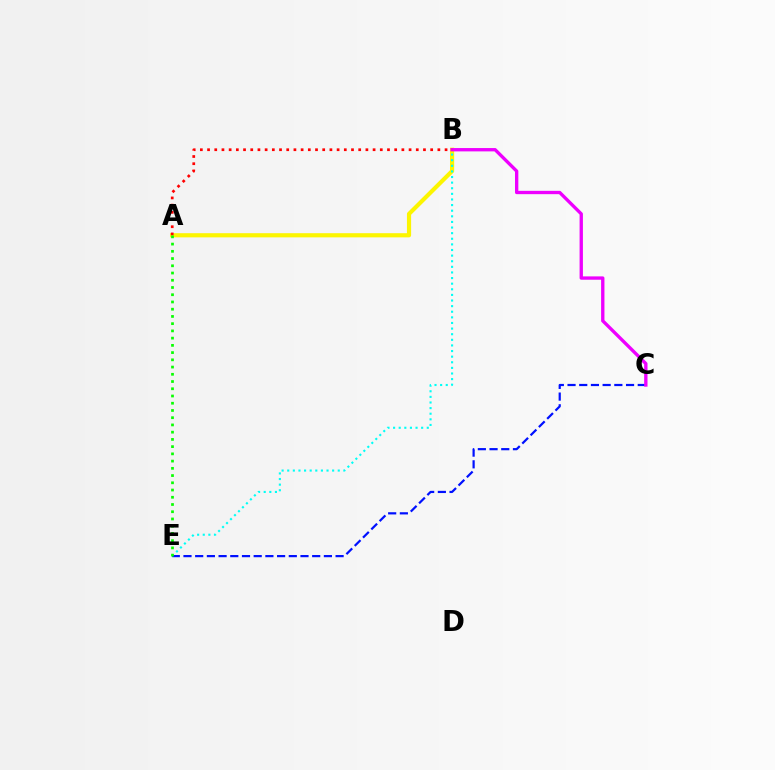{('A', 'B'): [{'color': '#fcf500', 'line_style': 'solid', 'thickness': 3.0}, {'color': '#ff0000', 'line_style': 'dotted', 'thickness': 1.96}], ('B', 'E'): [{'color': '#00fff6', 'line_style': 'dotted', 'thickness': 1.53}], ('C', 'E'): [{'color': '#0010ff', 'line_style': 'dashed', 'thickness': 1.59}], ('B', 'C'): [{'color': '#ee00ff', 'line_style': 'solid', 'thickness': 2.4}], ('A', 'E'): [{'color': '#08ff00', 'line_style': 'dotted', 'thickness': 1.97}]}